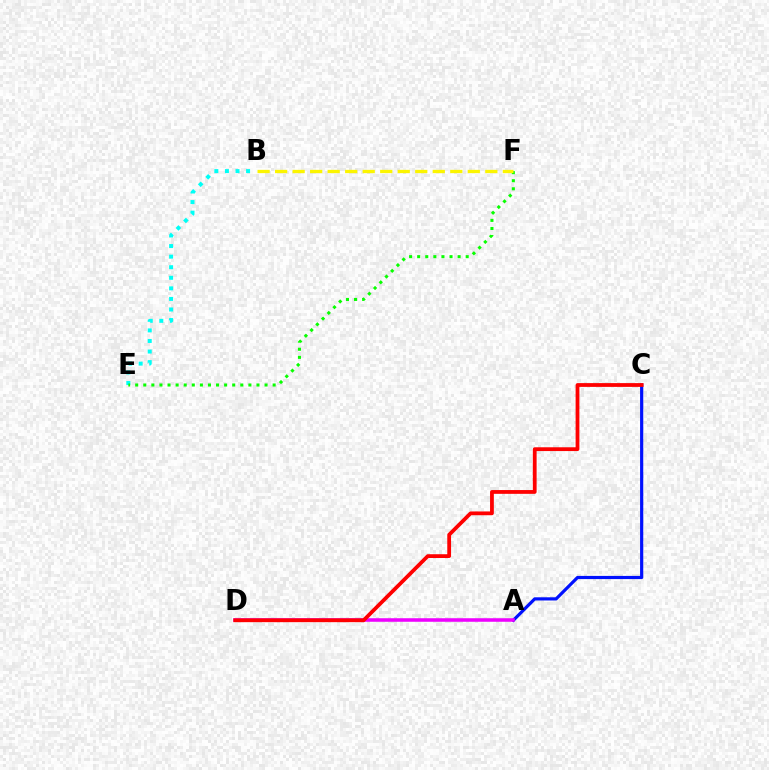{('B', 'E'): [{'color': '#00fff6', 'line_style': 'dotted', 'thickness': 2.87}], ('E', 'F'): [{'color': '#08ff00', 'line_style': 'dotted', 'thickness': 2.2}], ('A', 'C'): [{'color': '#0010ff', 'line_style': 'solid', 'thickness': 2.29}], ('A', 'D'): [{'color': '#ee00ff', 'line_style': 'solid', 'thickness': 2.55}], ('C', 'D'): [{'color': '#ff0000', 'line_style': 'solid', 'thickness': 2.72}], ('B', 'F'): [{'color': '#fcf500', 'line_style': 'dashed', 'thickness': 2.38}]}